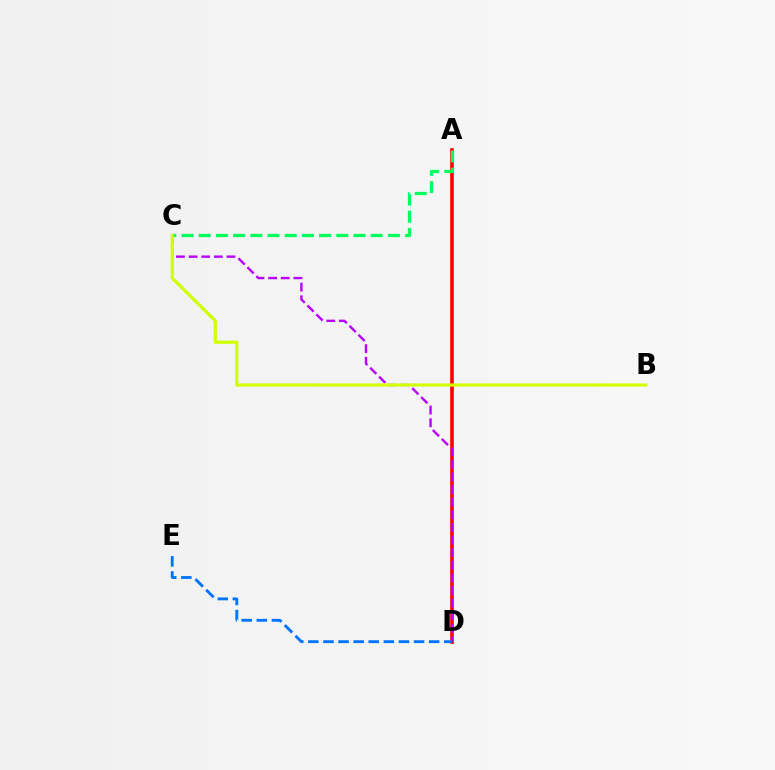{('A', 'D'): [{'color': '#ff0000', 'line_style': 'solid', 'thickness': 2.59}], ('C', 'D'): [{'color': '#b900ff', 'line_style': 'dashed', 'thickness': 1.71}], ('D', 'E'): [{'color': '#0074ff', 'line_style': 'dashed', 'thickness': 2.05}], ('A', 'C'): [{'color': '#00ff5c', 'line_style': 'dashed', 'thickness': 2.34}], ('B', 'C'): [{'color': '#d1ff00', 'line_style': 'solid', 'thickness': 2.28}]}